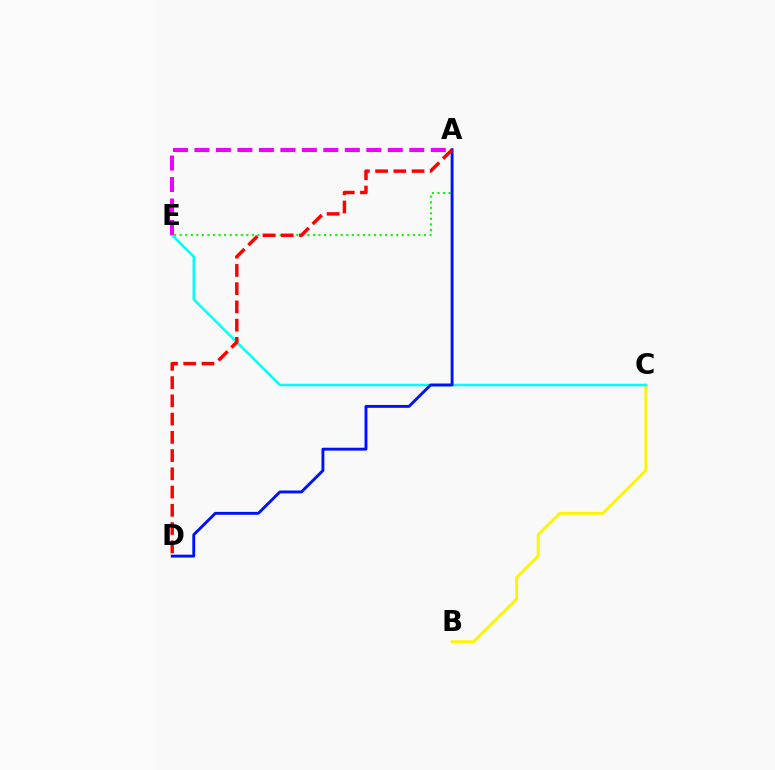{('B', 'C'): [{'color': '#fcf500', 'line_style': 'solid', 'thickness': 2.05}], ('C', 'E'): [{'color': '#00fff6', 'line_style': 'solid', 'thickness': 1.79}], ('A', 'E'): [{'color': '#08ff00', 'line_style': 'dotted', 'thickness': 1.51}, {'color': '#ee00ff', 'line_style': 'dashed', 'thickness': 2.92}], ('A', 'D'): [{'color': '#0010ff', 'line_style': 'solid', 'thickness': 2.07}, {'color': '#ff0000', 'line_style': 'dashed', 'thickness': 2.48}]}